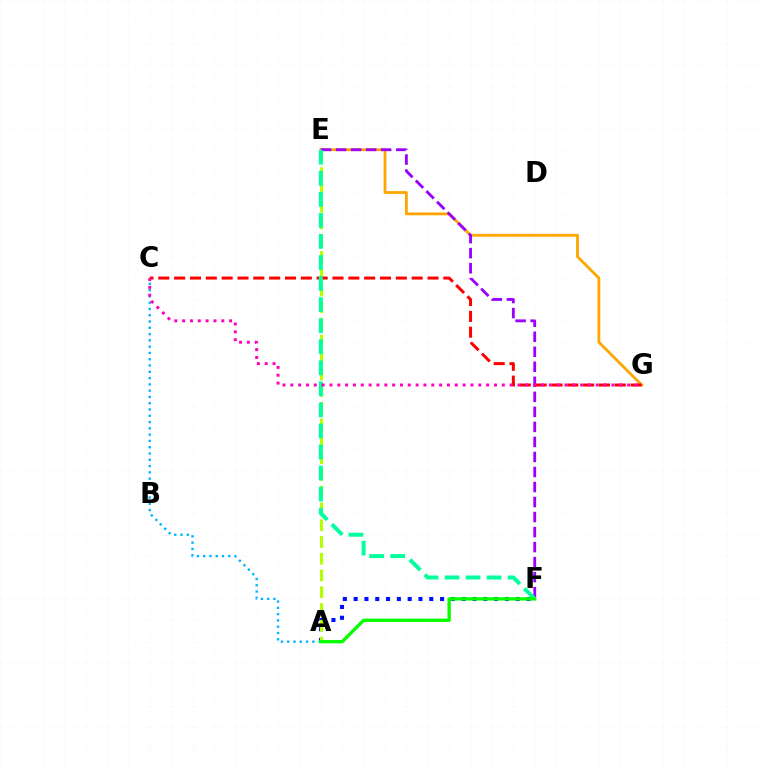{('A', 'F'): [{'color': '#0010ff', 'line_style': 'dotted', 'thickness': 2.94}, {'color': '#08ff00', 'line_style': 'solid', 'thickness': 2.4}], ('A', 'E'): [{'color': '#b3ff00', 'line_style': 'dashed', 'thickness': 2.28}], ('E', 'G'): [{'color': '#ffa500', 'line_style': 'solid', 'thickness': 2.01}], ('C', 'G'): [{'color': '#ff0000', 'line_style': 'dashed', 'thickness': 2.15}, {'color': '#ff00bd', 'line_style': 'dotted', 'thickness': 2.13}], ('E', 'F'): [{'color': '#9b00ff', 'line_style': 'dashed', 'thickness': 2.04}, {'color': '#00ff9d', 'line_style': 'dashed', 'thickness': 2.86}], ('A', 'C'): [{'color': '#00b5ff', 'line_style': 'dotted', 'thickness': 1.71}]}